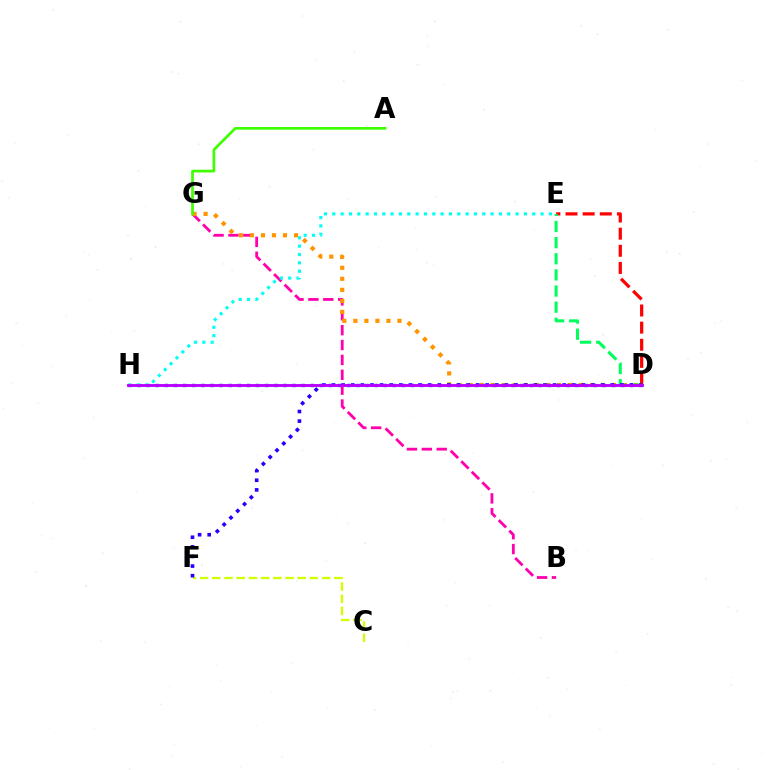{('B', 'G'): [{'color': '#ff00ac', 'line_style': 'dashed', 'thickness': 2.02}], ('C', 'F'): [{'color': '#d1ff00', 'line_style': 'dashed', 'thickness': 1.66}], ('D', 'G'): [{'color': '#ff9400', 'line_style': 'dotted', 'thickness': 3.0}], ('D', 'H'): [{'color': '#0074ff', 'line_style': 'dotted', 'thickness': 2.48}, {'color': '#b900ff', 'line_style': 'solid', 'thickness': 2.07}], ('D', 'E'): [{'color': '#ff0000', 'line_style': 'dashed', 'thickness': 2.33}, {'color': '#00ff5c', 'line_style': 'dashed', 'thickness': 2.19}], ('E', 'H'): [{'color': '#00fff6', 'line_style': 'dotted', 'thickness': 2.26}], ('A', 'G'): [{'color': '#3dff00', 'line_style': 'solid', 'thickness': 1.94}], ('D', 'F'): [{'color': '#2500ff', 'line_style': 'dotted', 'thickness': 2.61}]}